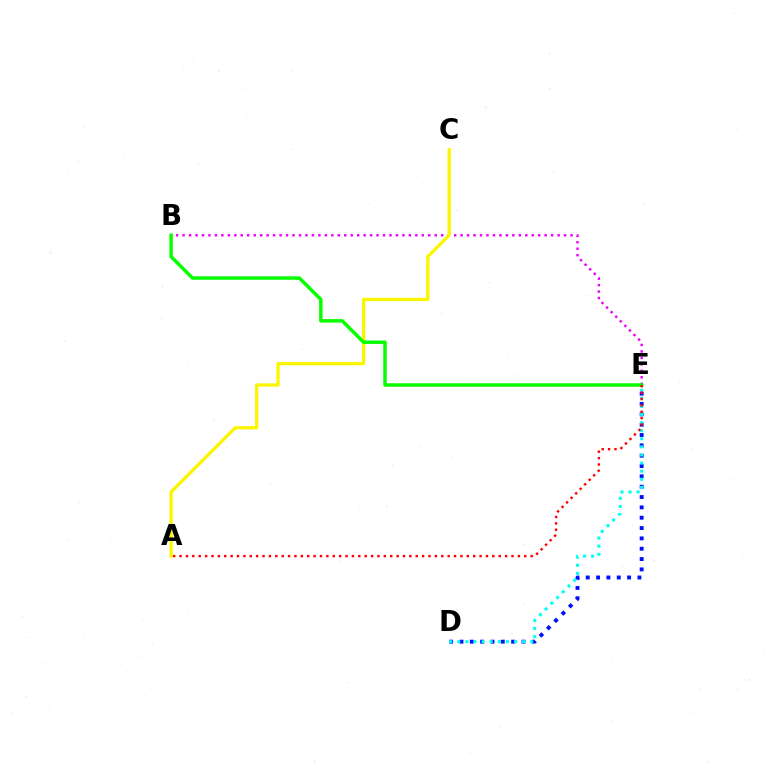{('B', 'E'): [{'color': '#ee00ff', 'line_style': 'dotted', 'thickness': 1.76}, {'color': '#08ff00', 'line_style': 'solid', 'thickness': 2.51}], ('A', 'C'): [{'color': '#fcf500', 'line_style': 'solid', 'thickness': 2.36}], ('D', 'E'): [{'color': '#0010ff', 'line_style': 'dotted', 'thickness': 2.81}, {'color': '#00fff6', 'line_style': 'dotted', 'thickness': 2.2}], ('A', 'E'): [{'color': '#ff0000', 'line_style': 'dotted', 'thickness': 1.73}]}